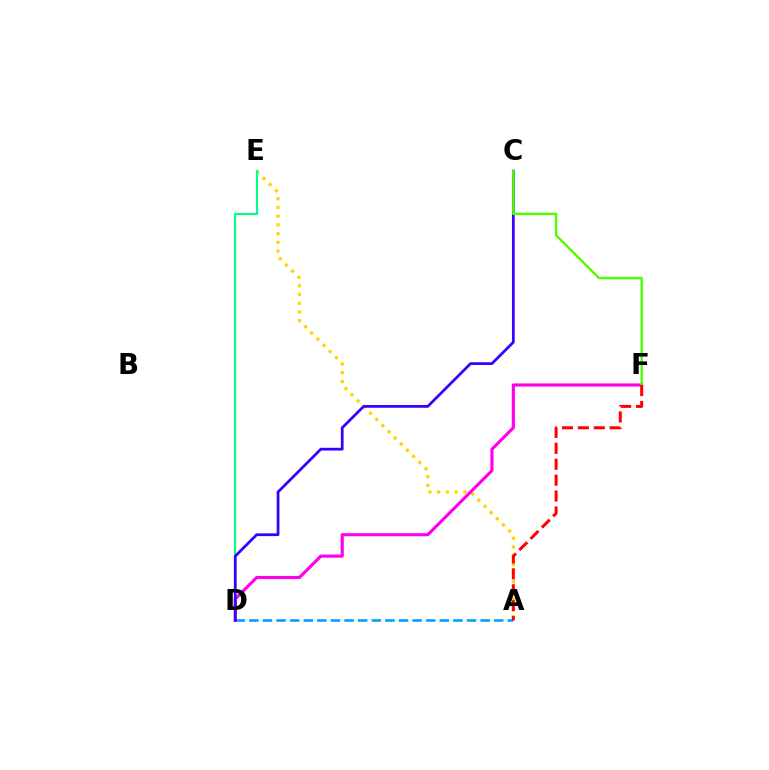{('A', 'E'): [{'color': '#ffd500', 'line_style': 'dotted', 'thickness': 2.37}], ('A', 'D'): [{'color': '#009eff', 'line_style': 'dashed', 'thickness': 1.85}], ('D', 'F'): [{'color': '#ff00ed', 'line_style': 'solid', 'thickness': 2.25}], ('D', 'E'): [{'color': '#00ff86', 'line_style': 'solid', 'thickness': 1.53}], ('C', 'D'): [{'color': '#3700ff', 'line_style': 'solid', 'thickness': 1.99}], ('C', 'F'): [{'color': '#4fff00', 'line_style': 'solid', 'thickness': 1.74}], ('A', 'F'): [{'color': '#ff0000', 'line_style': 'dashed', 'thickness': 2.16}]}